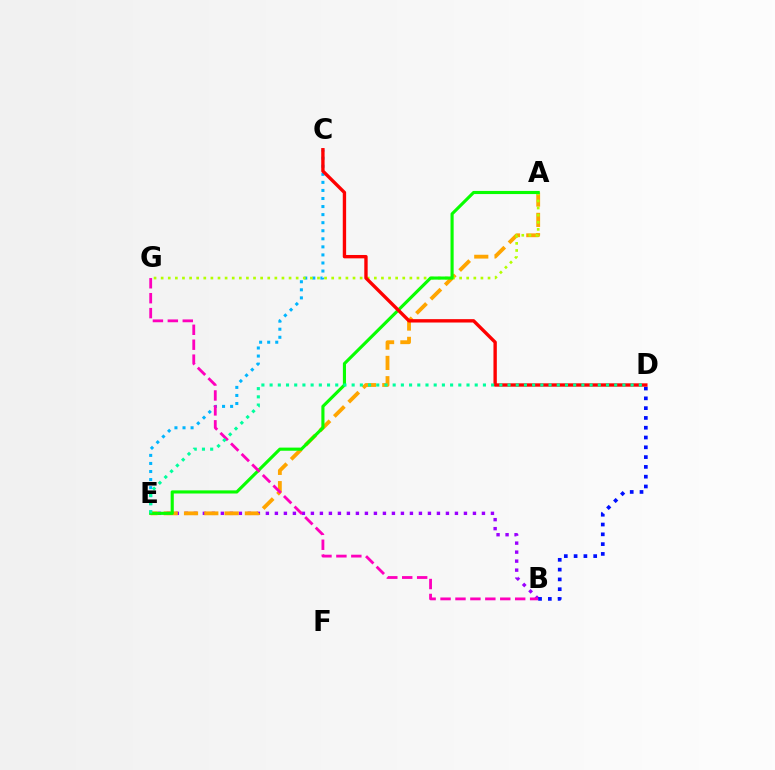{('B', 'E'): [{'color': '#9b00ff', 'line_style': 'dotted', 'thickness': 2.45}], ('C', 'E'): [{'color': '#00b5ff', 'line_style': 'dotted', 'thickness': 2.19}], ('A', 'E'): [{'color': '#ffa500', 'line_style': 'dashed', 'thickness': 2.76}, {'color': '#08ff00', 'line_style': 'solid', 'thickness': 2.25}], ('A', 'G'): [{'color': '#b3ff00', 'line_style': 'dotted', 'thickness': 1.93}], ('B', 'G'): [{'color': '#ff00bd', 'line_style': 'dashed', 'thickness': 2.03}], ('B', 'D'): [{'color': '#0010ff', 'line_style': 'dotted', 'thickness': 2.66}], ('C', 'D'): [{'color': '#ff0000', 'line_style': 'solid', 'thickness': 2.43}], ('D', 'E'): [{'color': '#00ff9d', 'line_style': 'dotted', 'thickness': 2.23}]}